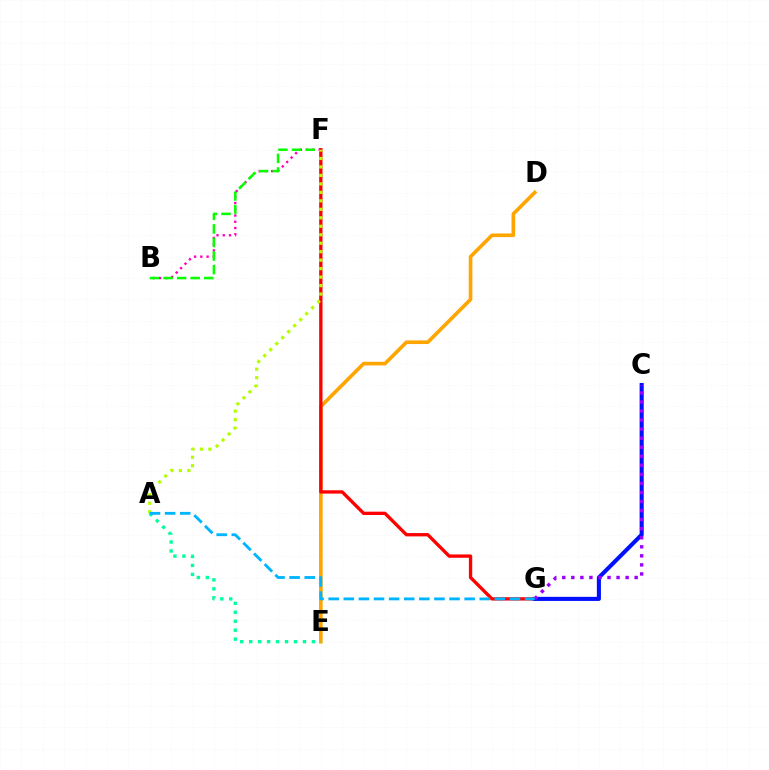{('B', 'F'): [{'color': '#ff00bd', 'line_style': 'dotted', 'thickness': 1.7}, {'color': '#08ff00', 'line_style': 'dashed', 'thickness': 1.84}], ('D', 'E'): [{'color': '#ffa500', 'line_style': 'solid', 'thickness': 2.62}], ('F', 'G'): [{'color': '#ff0000', 'line_style': 'solid', 'thickness': 2.4}], ('A', 'E'): [{'color': '#00ff9d', 'line_style': 'dotted', 'thickness': 2.43}], ('A', 'F'): [{'color': '#b3ff00', 'line_style': 'dotted', 'thickness': 2.3}], ('C', 'G'): [{'color': '#0010ff', 'line_style': 'solid', 'thickness': 2.94}, {'color': '#9b00ff', 'line_style': 'dotted', 'thickness': 2.46}], ('A', 'G'): [{'color': '#00b5ff', 'line_style': 'dashed', 'thickness': 2.05}]}